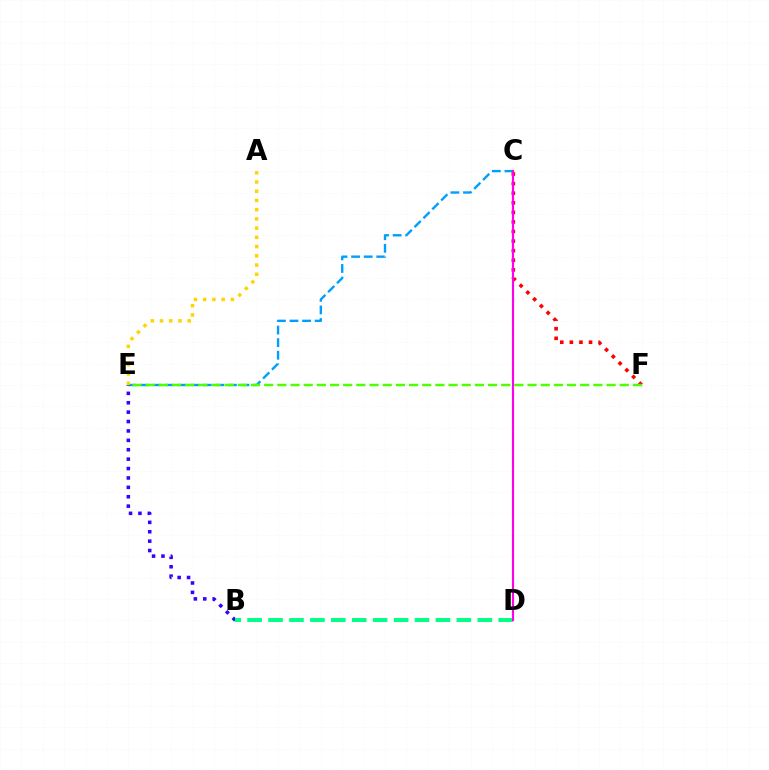{('C', 'E'): [{'color': '#009eff', 'line_style': 'dashed', 'thickness': 1.71}], ('B', 'E'): [{'color': '#3700ff', 'line_style': 'dotted', 'thickness': 2.55}], ('B', 'D'): [{'color': '#00ff86', 'line_style': 'dashed', 'thickness': 2.84}], ('C', 'F'): [{'color': '#ff0000', 'line_style': 'dotted', 'thickness': 2.6}], ('A', 'E'): [{'color': '#ffd500', 'line_style': 'dotted', 'thickness': 2.51}], ('C', 'D'): [{'color': '#ff00ed', 'line_style': 'solid', 'thickness': 1.53}], ('E', 'F'): [{'color': '#4fff00', 'line_style': 'dashed', 'thickness': 1.79}]}